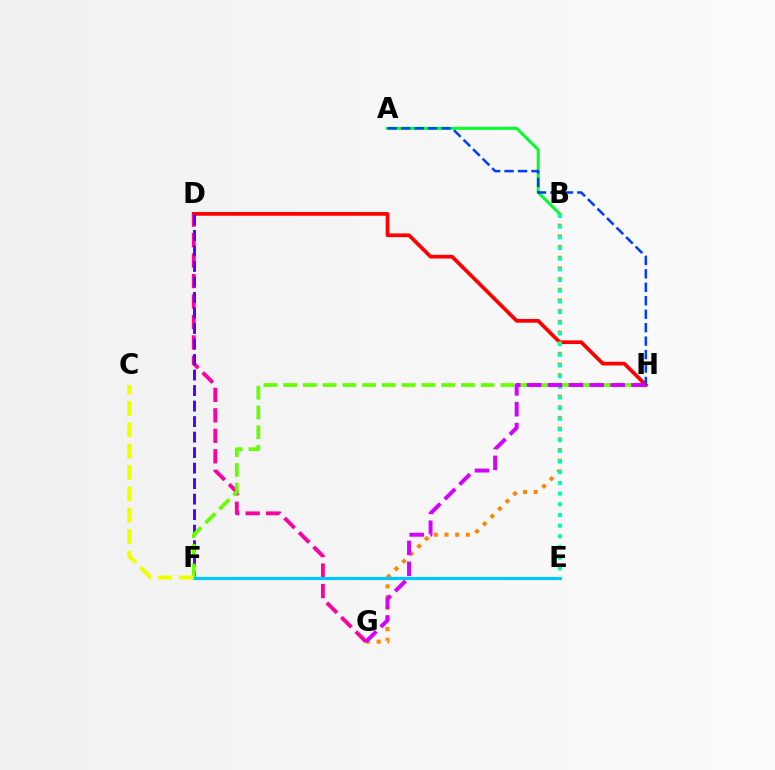{('D', 'H'): [{'color': '#ff0000', 'line_style': 'solid', 'thickness': 2.67}], ('A', 'B'): [{'color': '#00ff27', 'line_style': 'solid', 'thickness': 2.14}], ('D', 'G'): [{'color': '#ff00a0', 'line_style': 'dashed', 'thickness': 2.78}], ('D', 'F'): [{'color': '#4f00ff', 'line_style': 'dashed', 'thickness': 2.11}], ('B', 'G'): [{'color': '#ff8800', 'line_style': 'dotted', 'thickness': 2.9}], ('F', 'H'): [{'color': '#66ff00', 'line_style': 'dashed', 'thickness': 2.68}], ('E', 'F'): [{'color': '#00c7ff', 'line_style': 'solid', 'thickness': 2.29}], ('B', 'E'): [{'color': '#00ffaf', 'line_style': 'dotted', 'thickness': 2.9}], ('A', 'H'): [{'color': '#003fff', 'line_style': 'dashed', 'thickness': 1.83}], ('C', 'F'): [{'color': '#eeff00', 'line_style': 'dashed', 'thickness': 2.9}], ('G', 'H'): [{'color': '#d600ff', 'line_style': 'dashed', 'thickness': 2.83}]}